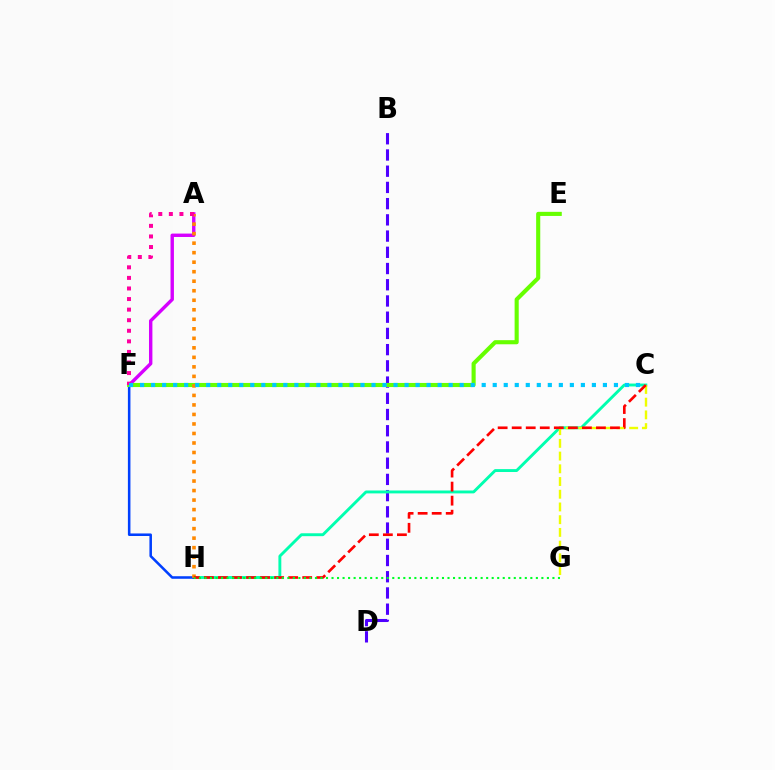{('B', 'D'): [{'color': '#4f00ff', 'line_style': 'dashed', 'thickness': 2.2}], ('A', 'F'): [{'color': '#d600ff', 'line_style': 'solid', 'thickness': 2.45}, {'color': '#ff00a0', 'line_style': 'dotted', 'thickness': 2.87}], ('C', 'H'): [{'color': '#00ffaf', 'line_style': 'solid', 'thickness': 2.08}, {'color': '#ff0000', 'line_style': 'dashed', 'thickness': 1.91}], ('F', 'H'): [{'color': '#003fff', 'line_style': 'solid', 'thickness': 1.83}], ('C', 'G'): [{'color': '#eeff00', 'line_style': 'dashed', 'thickness': 1.73}], ('E', 'F'): [{'color': '#66ff00', 'line_style': 'solid', 'thickness': 2.95}], ('A', 'H'): [{'color': '#ff8800', 'line_style': 'dotted', 'thickness': 2.59}], ('C', 'F'): [{'color': '#00c7ff', 'line_style': 'dotted', 'thickness': 2.99}], ('G', 'H'): [{'color': '#00ff27', 'line_style': 'dotted', 'thickness': 1.5}]}